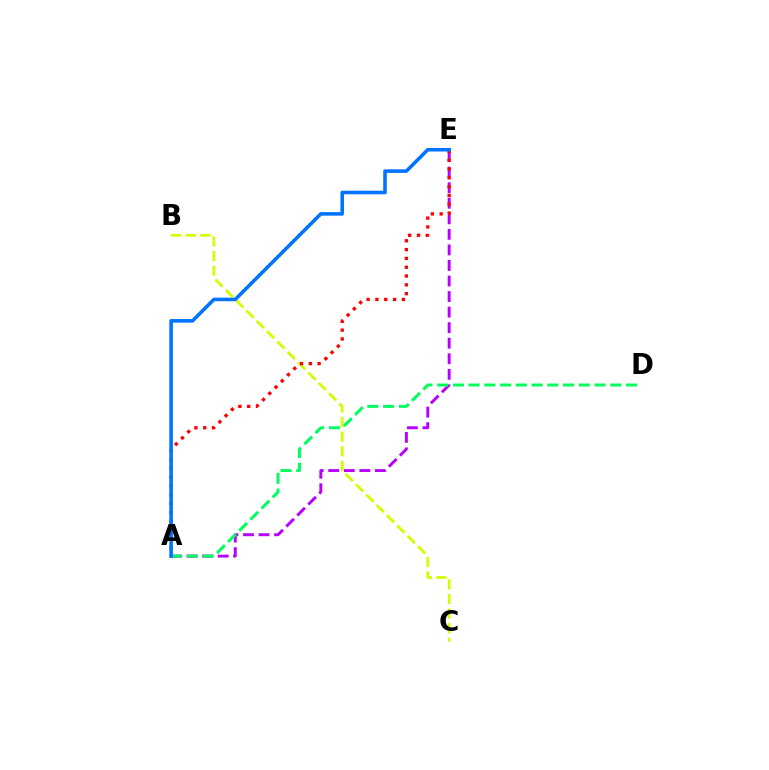{('B', 'C'): [{'color': '#d1ff00', 'line_style': 'dashed', 'thickness': 1.98}], ('A', 'E'): [{'color': '#b900ff', 'line_style': 'dashed', 'thickness': 2.11}, {'color': '#ff0000', 'line_style': 'dotted', 'thickness': 2.39}, {'color': '#0074ff', 'line_style': 'solid', 'thickness': 2.57}], ('A', 'D'): [{'color': '#00ff5c', 'line_style': 'dashed', 'thickness': 2.14}]}